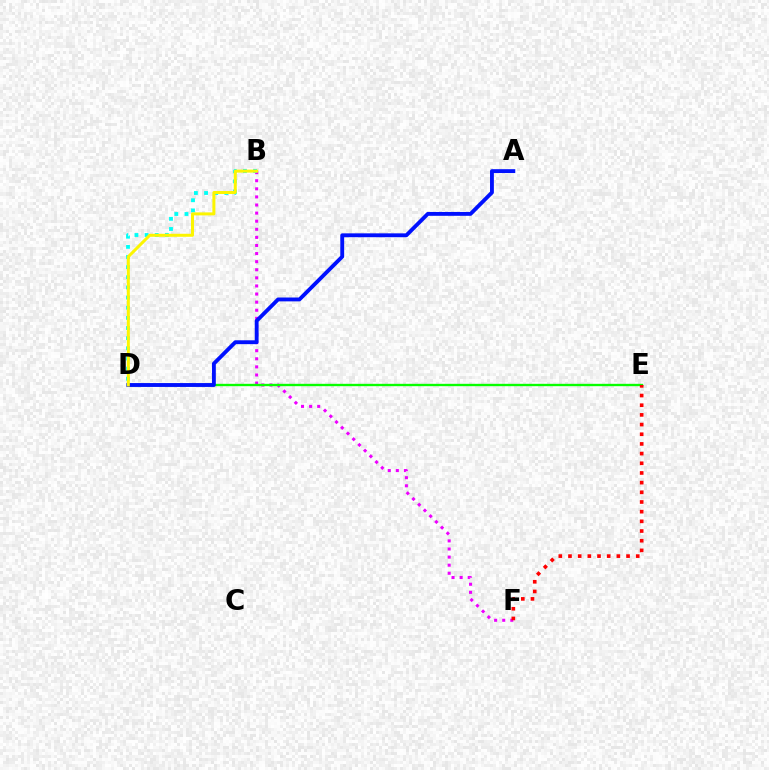{('B', 'F'): [{'color': '#ee00ff', 'line_style': 'dotted', 'thickness': 2.2}], ('B', 'D'): [{'color': '#00fff6', 'line_style': 'dotted', 'thickness': 2.76}, {'color': '#fcf500', 'line_style': 'solid', 'thickness': 2.16}], ('D', 'E'): [{'color': '#08ff00', 'line_style': 'solid', 'thickness': 1.7}], ('A', 'D'): [{'color': '#0010ff', 'line_style': 'solid', 'thickness': 2.78}], ('E', 'F'): [{'color': '#ff0000', 'line_style': 'dotted', 'thickness': 2.63}]}